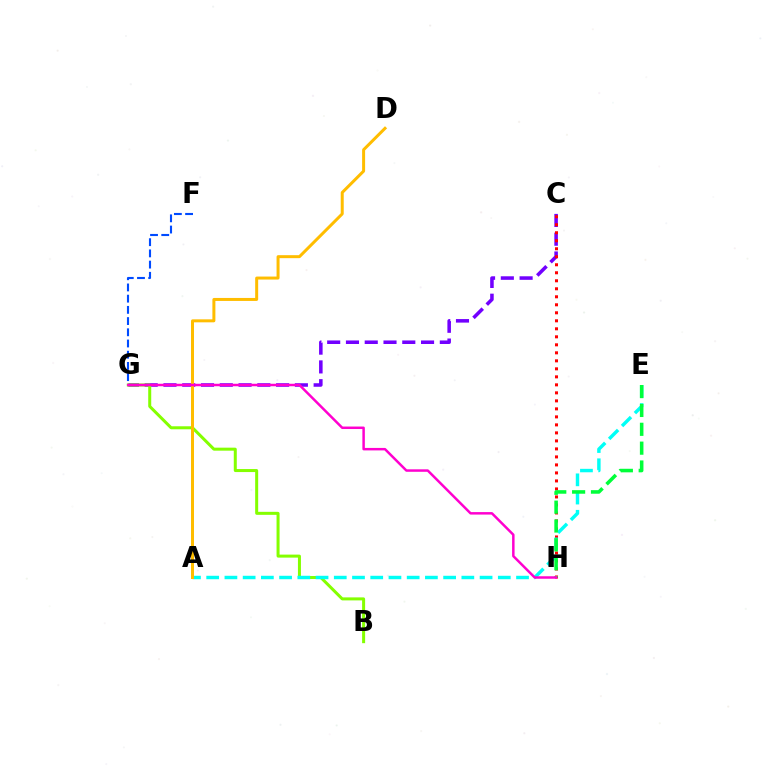{('C', 'G'): [{'color': '#7200ff', 'line_style': 'dashed', 'thickness': 2.55}], ('F', 'G'): [{'color': '#004bff', 'line_style': 'dashed', 'thickness': 1.52}], ('B', 'G'): [{'color': '#84ff00', 'line_style': 'solid', 'thickness': 2.17}], ('C', 'H'): [{'color': '#ff0000', 'line_style': 'dotted', 'thickness': 2.18}], ('A', 'E'): [{'color': '#00fff6', 'line_style': 'dashed', 'thickness': 2.48}], ('A', 'D'): [{'color': '#ffbd00', 'line_style': 'solid', 'thickness': 2.15}], ('E', 'H'): [{'color': '#00ff39', 'line_style': 'dashed', 'thickness': 2.56}], ('G', 'H'): [{'color': '#ff00cf', 'line_style': 'solid', 'thickness': 1.79}]}